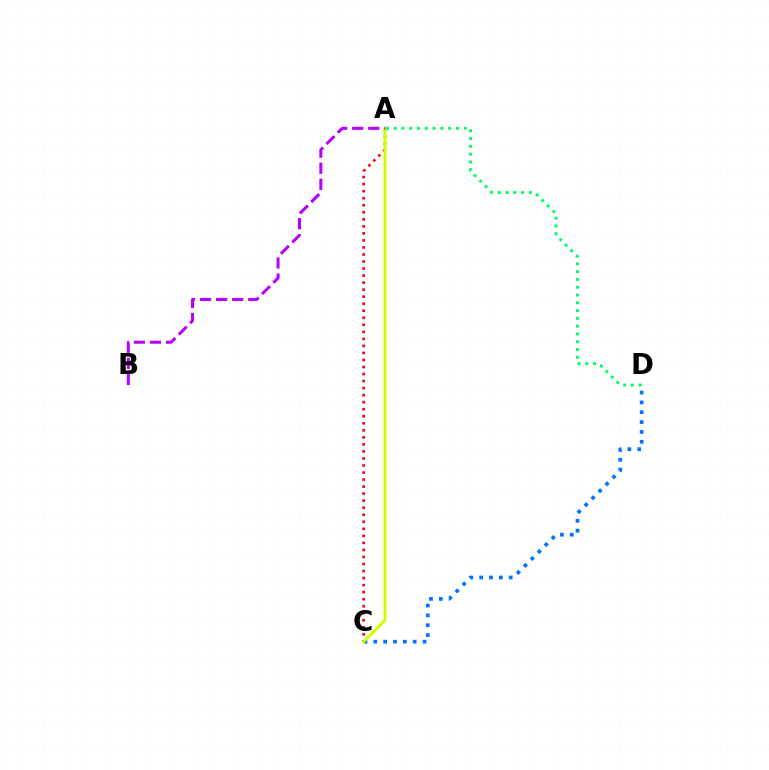{('C', 'D'): [{'color': '#0074ff', 'line_style': 'dotted', 'thickness': 2.67}], ('A', 'C'): [{'color': '#ff0000', 'line_style': 'dotted', 'thickness': 1.91}, {'color': '#d1ff00', 'line_style': 'solid', 'thickness': 2.13}], ('A', 'D'): [{'color': '#00ff5c', 'line_style': 'dotted', 'thickness': 2.12}], ('A', 'B'): [{'color': '#b900ff', 'line_style': 'dashed', 'thickness': 2.18}]}